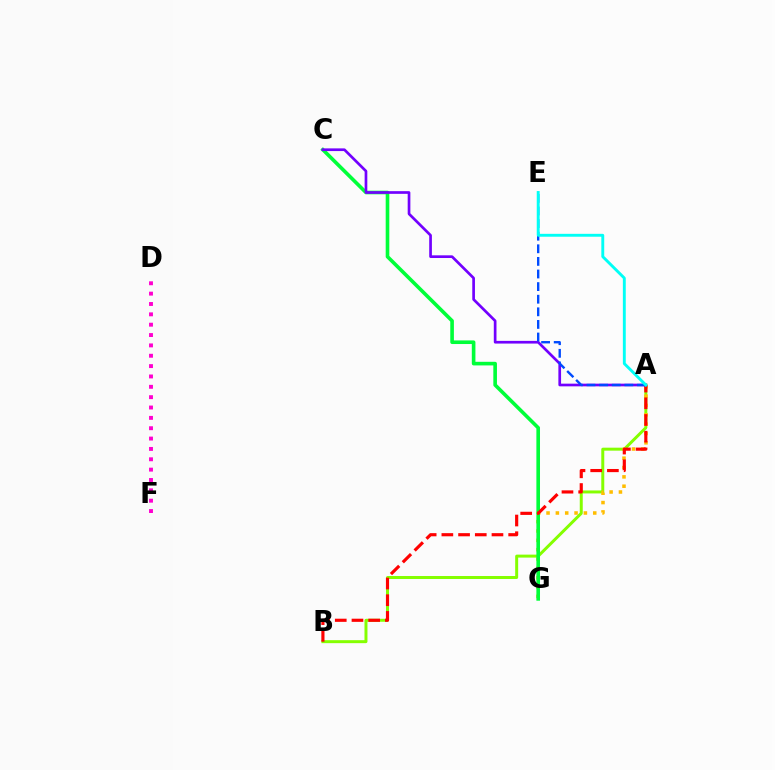{('A', 'B'): [{'color': '#84ff00', 'line_style': 'solid', 'thickness': 2.14}, {'color': '#ff0000', 'line_style': 'dashed', 'thickness': 2.27}], ('D', 'F'): [{'color': '#ff00cf', 'line_style': 'dotted', 'thickness': 2.81}], ('A', 'G'): [{'color': '#ffbd00', 'line_style': 'dotted', 'thickness': 2.54}], ('C', 'G'): [{'color': '#00ff39', 'line_style': 'solid', 'thickness': 2.61}], ('A', 'C'): [{'color': '#7200ff', 'line_style': 'solid', 'thickness': 1.93}], ('A', 'E'): [{'color': '#004bff', 'line_style': 'dashed', 'thickness': 1.71}, {'color': '#00fff6', 'line_style': 'solid', 'thickness': 2.08}]}